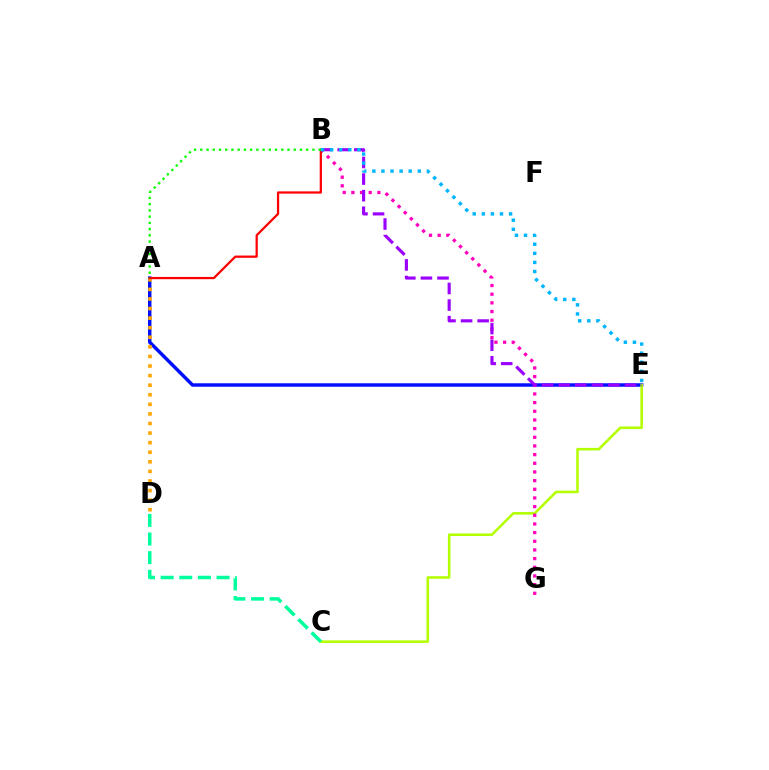{('A', 'E'): [{'color': '#0010ff', 'line_style': 'solid', 'thickness': 2.49}], ('C', 'E'): [{'color': '#b3ff00', 'line_style': 'solid', 'thickness': 1.83}], ('C', 'D'): [{'color': '#00ff9d', 'line_style': 'dashed', 'thickness': 2.53}], ('A', 'D'): [{'color': '#ffa500', 'line_style': 'dotted', 'thickness': 2.6}], ('B', 'G'): [{'color': '#ff00bd', 'line_style': 'dotted', 'thickness': 2.35}], ('A', 'B'): [{'color': '#ff0000', 'line_style': 'solid', 'thickness': 1.62}, {'color': '#08ff00', 'line_style': 'dotted', 'thickness': 1.69}], ('B', 'E'): [{'color': '#9b00ff', 'line_style': 'dashed', 'thickness': 2.25}, {'color': '#00b5ff', 'line_style': 'dotted', 'thickness': 2.47}]}